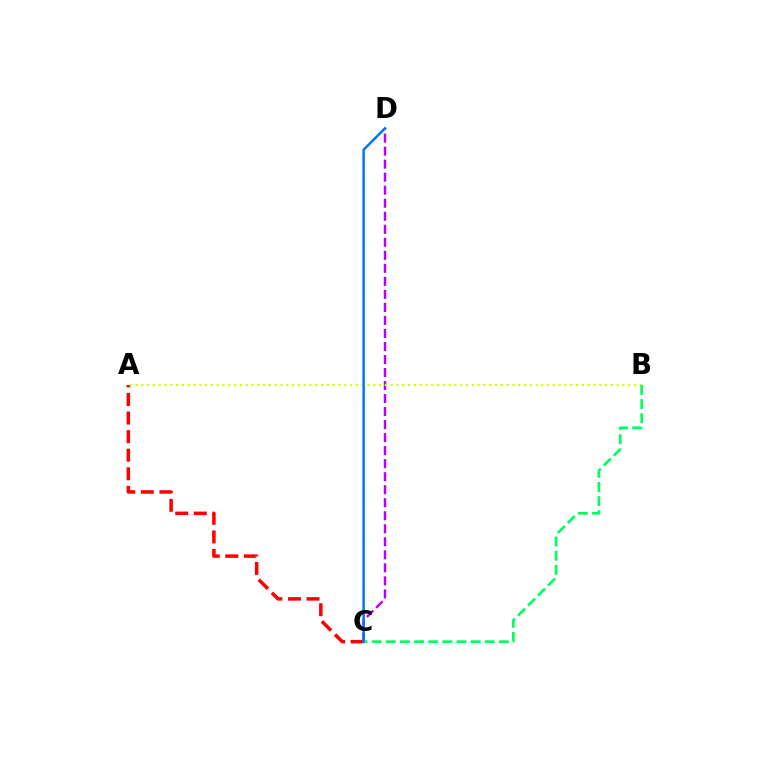{('A', 'C'): [{'color': '#ff0000', 'line_style': 'dashed', 'thickness': 2.52}], ('C', 'D'): [{'color': '#b900ff', 'line_style': 'dashed', 'thickness': 1.77}, {'color': '#0074ff', 'line_style': 'solid', 'thickness': 1.78}], ('A', 'B'): [{'color': '#d1ff00', 'line_style': 'dotted', 'thickness': 1.57}], ('B', 'C'): [{'color': '#00ff5c', 'line_style': 'dashed', 'thickness': 1.92}]}